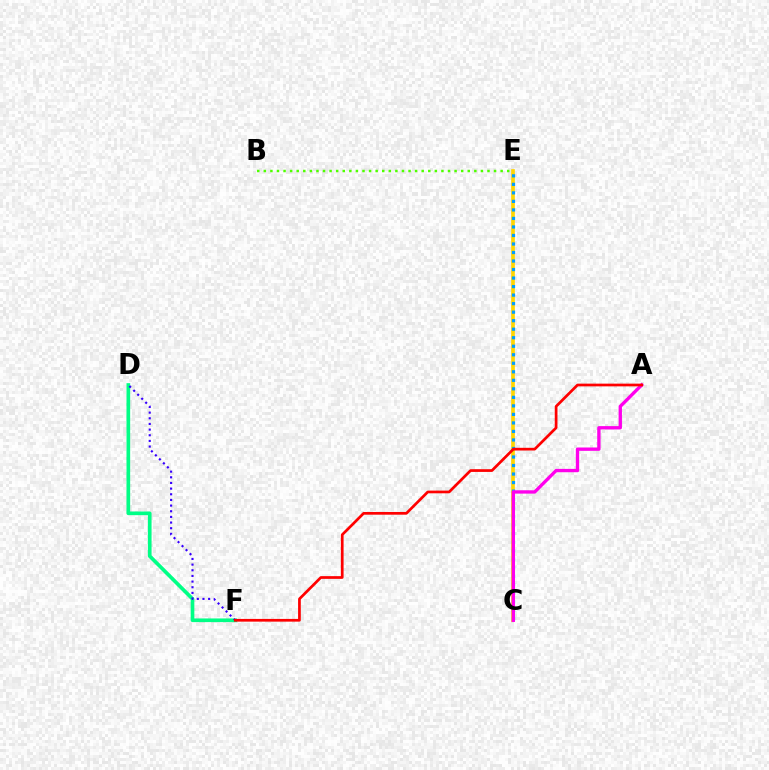{('D', 'F'): [{'color': '#00ff86', 'line_style': 'solid', 'thickness': 2.64}, {'color': '#3700ff', 'line_style': 'dotted', 'thickness': 1.54}], ('C', 'E'): [{'color': '#ffd500', 'line_style': 'solid', 'thickness': 2.64}, {'color': '#009eff', 'line_style': 'dotted', 'thickness': 2.31}], ('B', 'E'): [{'color': '#4fff00', 'line_style': 'dotted', 'thickness': 1.79}], ('A', 'C'): [{'color': '#ff00ed', 'line_style': 'solid', 'thickness': 2.41}], ('A', 'F'): [{'color': '#ff0000', 'line_style': 'solid', 'thickness': 1.96}]}